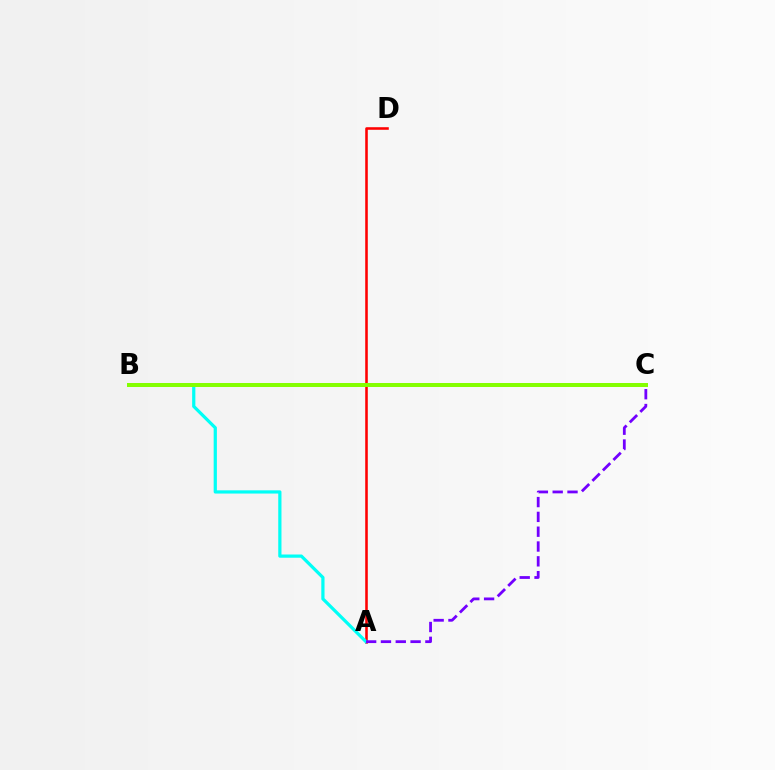{('A', 'D'): [{'color': '#ff0000', 'line_style': 'solid', 'thickness': 1.85}], ('A', 'B'): [{'color': '#00fff6', 'line_style': 'solid', 'thickness': 2.32}], ('A', 'C'): [{'color': '#7200ff', 'line_style': 'dashed', 'thickness': 2.01}], ('B', 'C'): [{'color': '#84ff00', 'line_style': 'solid', 'thickness': 2.87}]}